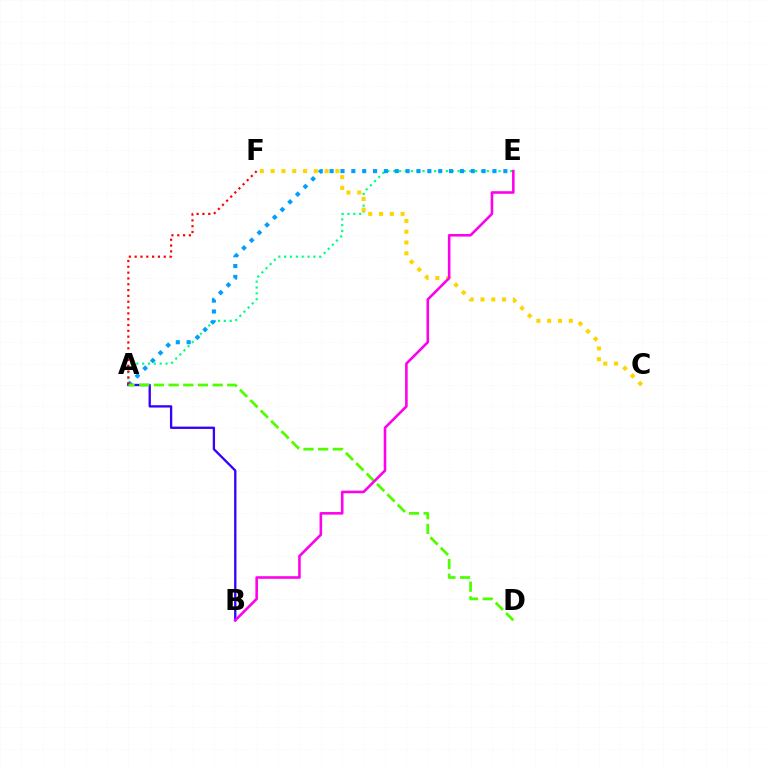{('A', 'E'): [{'color': '#00ff86', 'line_style': 'dotted', 'thickness': 1.59}, {'color': '#009eff', 'line_style': 'dotted', 'thickness': 2.95}], ('C', 'F'): [{'color': '#ffd500', 'line_style': 'dotted', 'thickness': 2.93}], ('A', 'B'): [{'color': '#3700ff', 'line_style': 'solid', 'thickness': 1.67}], ('A', 'D'): [{'color': '#4fff00', 'line_style': 'dashed', 'thickness': 1.99}], ('A', 'F'): [{'color': '#ff0000', 'line_style': 'dotted', 'thickness': 1.58}], ('B', 'E'): [{'color': '#ff00ed', 'line_style': 'solid', 'thickness': 1.86}]}